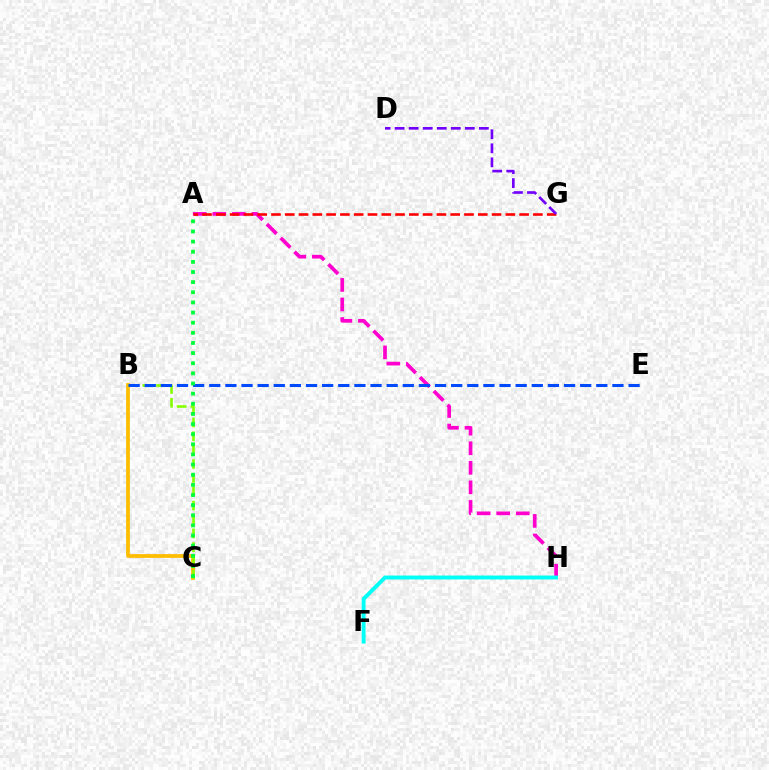{('B', 'C'): [{'color': '#ffbd00', 'line_style': 'solid', 'thickness': 2.7}, {'color': '#84ff00', 'line_style': 'dashed', 'thickness': 1.88}], ('A', 'H'): [{'color': '#ff00cf', 'line_style': 'dashed', 'thickness': 2.66}], ('A', 'G'): [{'color': '#ff0000', 'line_style': 'dashed', 'thickness': 1.87}], ('F', 'H'): [{'color': '#00fff6', 'line_style': 'solid', 'thickness': 2.8}], ('B', 'E'): [{'color': '#004bff', 'line_style': 'dashed', 'thickness': 2.19}], ('A', 'C'): [{'color': '#00ff39', 'line_style': 'dotted', 'thickness': 2.75}], ('D', 'G'): [{'color': '#7200ff', 'line_style': 'dashed', 'thickness': 1.91}]}